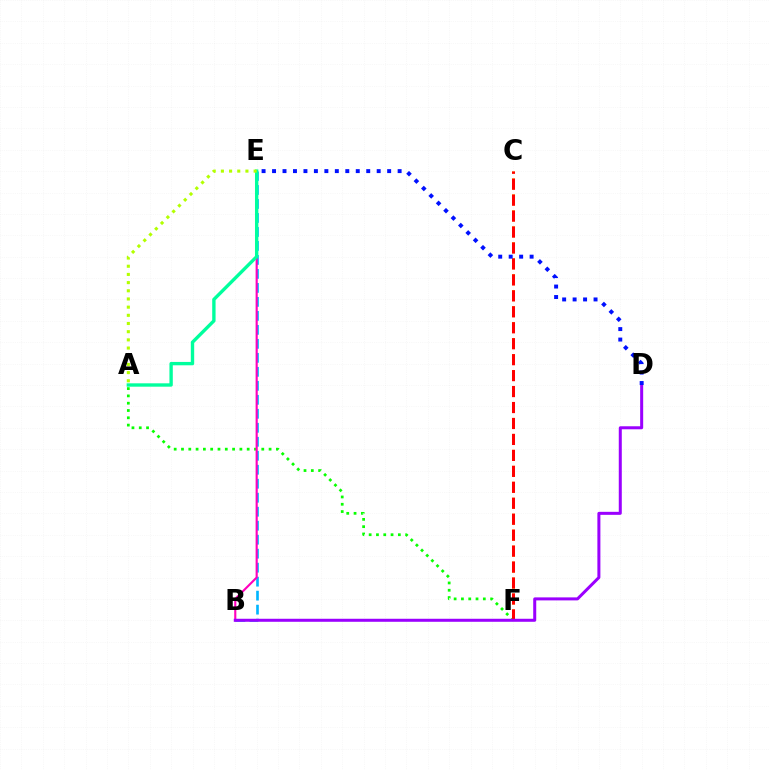{('A', 'F'): [{'color': '#08ff00', 'line_style': 'dotted', 'thickness': 1.98}], ('C', 'F'): [{'color': '#ffa500', 'line_style': 'dotted', 'thickness': 2.17}, {'color': '#ff0000', 'line_style': 'dashed', 'thickness': 2.17}], ('B', 'E'): [{'color': '#00b5ff', 'line_style': 'dashed', 'thickness': 1.9}, {'color': '#ff00bd', 'line_style': 'solid', 'thickness': 1.53}], ('A', 'E'): [{'color': '#00ff9d', 'line_style': 'solid', 'thickness': 2.42}, {'color': '#b3ff00', 'line_style': 'dotted', 'thickness': 2.22}], ('B', 'D'): [{'color': '#9b00ff', 'line_style': 'solid', 'thickness': 2.17}], ('D', 'E'): [{'color': '#0010ff', 'line_style': 'dotted', 'thickness': 2.84}]}